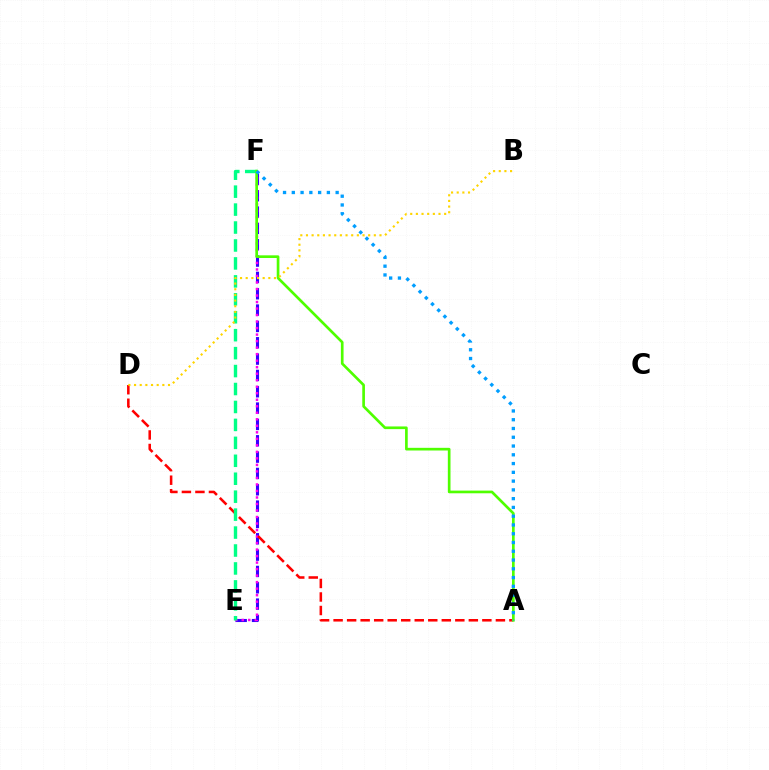{('E', 'F'): [{'color': '#3700ff', 'line_style': 'dashed', 'thickness': 2.22}, {'color': '#ff00ed', 'line_style': 'dotted', 'thickness': 1.77}, {'color': '#00ff86', 'line_style': 'dashed', 'thickness': 2.44}], ('A', 'D'): [{'color': '#ff0000', 'line_style': 'dashed', 'thickness': 1.84}], ('A', 'F'): [{'color': '#4fff00', 'line_style': 'solid', 'thickness': 1.93}, {'color': '#009eff', 'line_style': 'dotted', 'thickness': 2.38}], ('B', 'D'): [{'color': '#ffd500', 'line_style': 'dotted', 'thickness': 1.54}]}